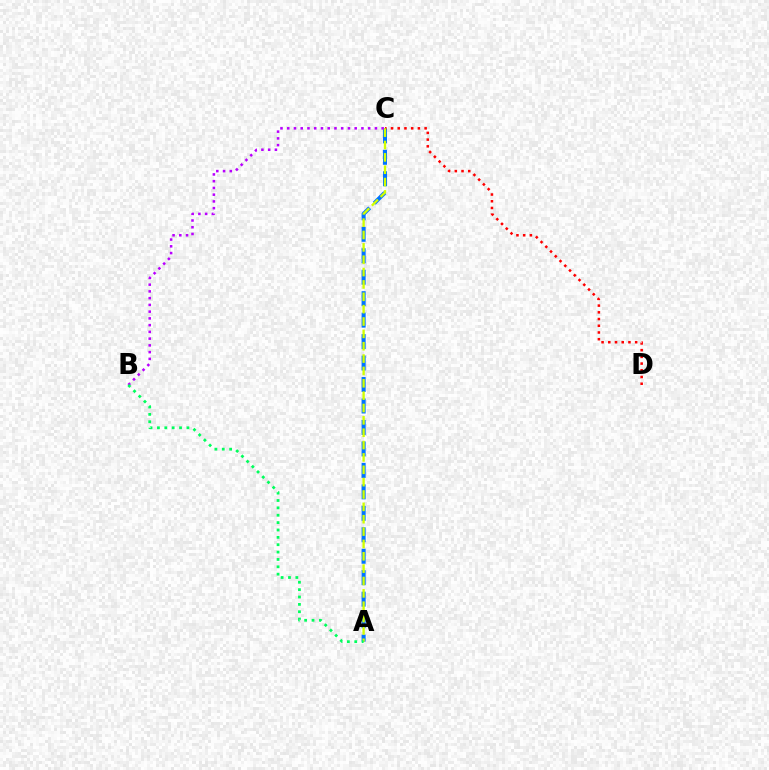{('A', 'C'): [{'color': '#0074ff', 'line_style': 'dashed', 'thickness': 2.92}, {'color': '#d1ff00', 'line_style': 'dashed', 'thickness': 1.68}], ('C', 'D'): [{'color': '#ff0000', 'line_style': 'dotted', 'thickness': 1.82}], ('B', 'C'): [{'color': '#b900ff', 'line_style': 'dotted', 'thickness': 1.83}], ('A', 'B'): [{'color': '#00ff5c', 'line_style': 'dotted', 'thickness': 2.0}]}